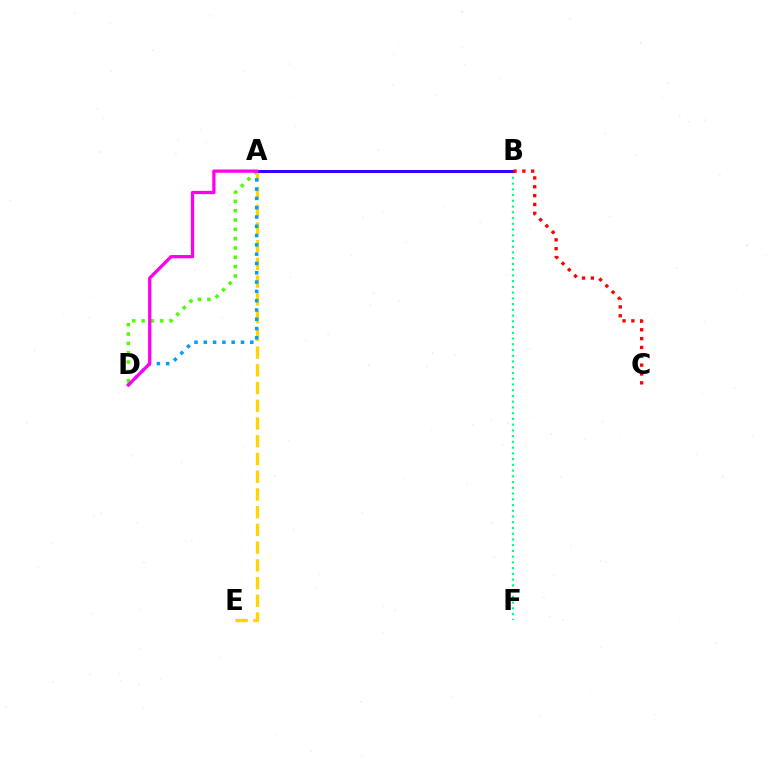{('B', 'F'): [{'color': '#00ff86', 'line_style': 'dotted', 'thickness': 1.56}], ('A', 'E'): [{'color': '#ffd500', 'line_style': 'dashed', 'thickness': 2.41}], ('A', 'D'): [{'color': '#009eff', 'line_style': 'dotted', 'thickness': 2.53}, {'color': '#4fff00', 'line_style': 'dotted', 'thickness': 2.53}, {'color': '#ff00ed', 'line_style': 'solid', 'thickness': 2.36}], ('A', 'B'): [{'color': '#3700ff', 'line_style': 'solid', 'thickness': 2.16}], ('B', 'C'): [{'color': '#ff0000', 'line_style': 'dotted', 'thickness': 2.4}]}